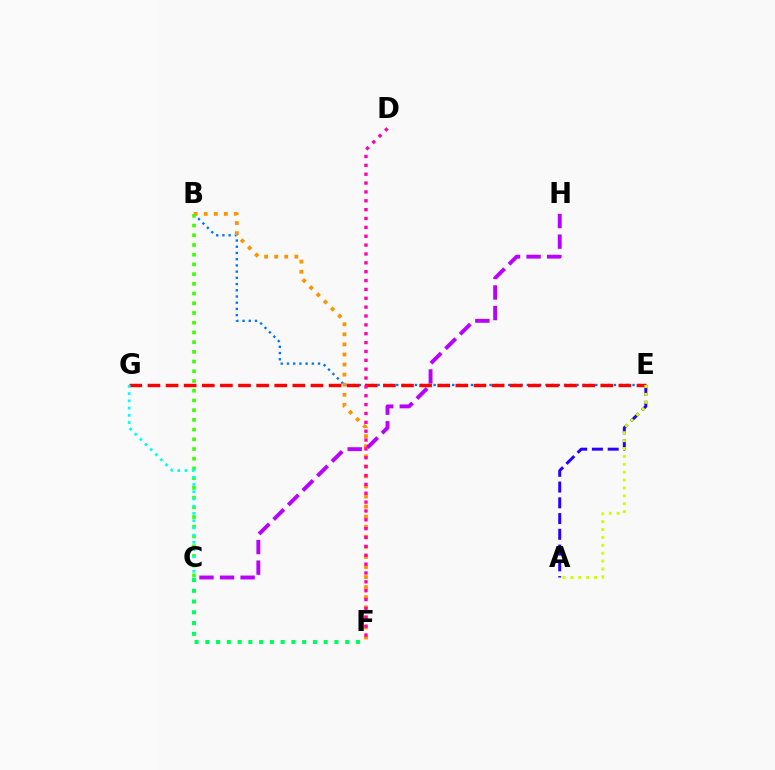{('B', 'E'): [{'color': '#0074ff', 'line_style': 'dotted', 'thickness': 1.69}], ('E', 'G'): [{'color': '#ff0000', 'line_style': 'dashed', 'thickness': 2.46}], ('B', 'F'): [{'color': '#ff9400', 'line_style': 'dotted', 'thickness': 2.74}], ('D', 'F'): [{'color': '#ff00ac', 'line_style': 'dotted', 'thickness': 2.41}], ('C', 'F'): [{'color': '#00ff5c', 'line_style': 'dotted', 'thickness': 2.92}], ('B', 'C'): [{'color': '#3dff00', 'line_style': 'dotted', 'thickness': 2.64}], ('C', 'G'): [{'color': '#00fff6', 'line_style': 'dotted', 'thickness': 1.97}], ('C', 'H'): [{'color': '#b900ff', 'line_style': 'dashed', 'thickness': 2.79}], ('A', 'E'): [{'color': '#2500ff', 'line_style': 'dashed', 'thickness': 2.14}, {'color': '#d1ff00', 'line_style': 'dotted', 'thickness': 2.14}]}